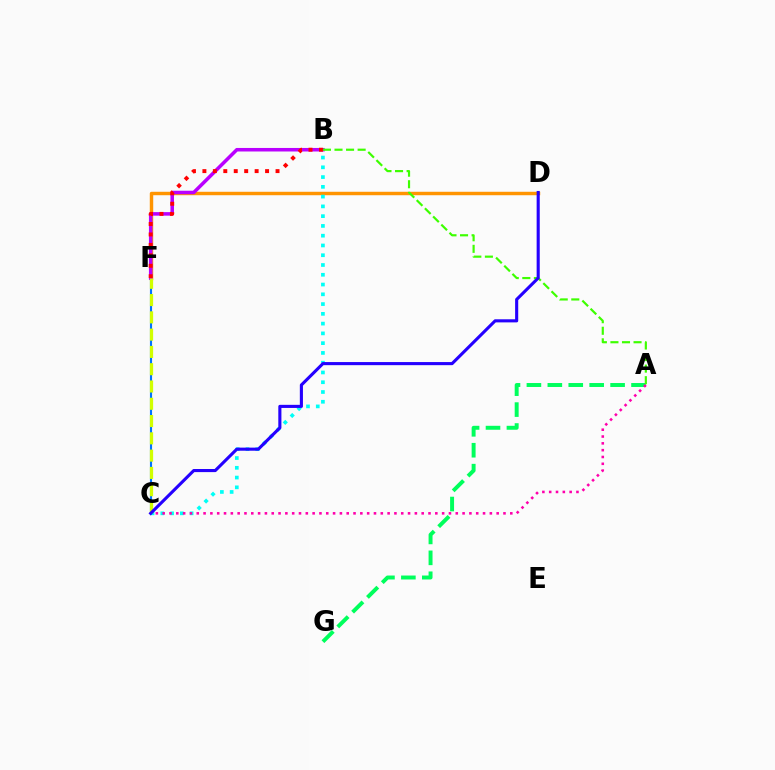{('C', 'F'): [{'color': '#0074ff', 'line_style': 'solid', 'thickness': 1.54}, {'color': '#d1ff00', 'line_style': 'dashed', 'thickness': 2.35}], ('A', 'G'): [{'color': '#00ff5c', 'line_style': 'dashed', 'thickness': 2.84}], ('D', 'F'): [{'color': '#ff9400', 'line_style': 'solid', 'thickness': 2.48}], ('B', 'C'): [{'color': '#00fff6', 'line_style': 'dotted', 'thickness': 2.65}], ('B', 'F'): [{'color': '#b900ff', 'line_style': 'solid', 'thickness': 2.54}, {'color': '#ff0000', 'line_style': 'dotted', 'thickness': 2.84}], ('A', 'C'): [{'color': '#ff00ac', 'line_style': 'dotted', 'thickness': 1.85}], ('A', 'B'): [{'color': '#3dff00', 'line_style': 'dashed', 'thickness': 1.57}], ('C', 'D'): [{'color': '#2500ff', 'line_style': 'solid', 'thickness': 2.23}]}